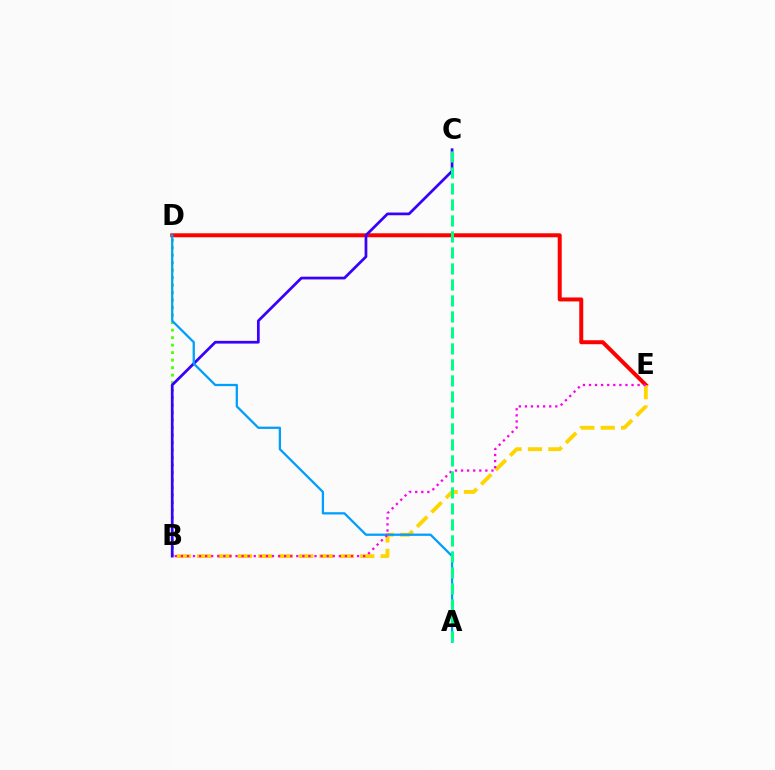{('B', 'D'): [{'color': '#4fff00', 'line_style': 'dotted', 'thickness': 2.04}], ('D', 'E'): [{'color': '#ff0000', 'line_style': 'solid', 'thickness': 2.86}], ('B', 'C'): [{'color': '#3700ff', 'line_style': 'solid', 'thickness': 1.97}], ('B', 'E'): [{'color': '#ffd500', 'line_style': 'dashed', 'thickness': 2.77}, {'color': '#ff00ed', 'line_style': 'dotted', 'thickness': 1.65}], ('A', 'D'): [{'color': '#009eff', 'line_style': 'solid', 'thickness': 1.64}], ('A', 'C'): [{'color': '#00ff86', 'line_style': 'dashed', 'thickness': 2.17}]}